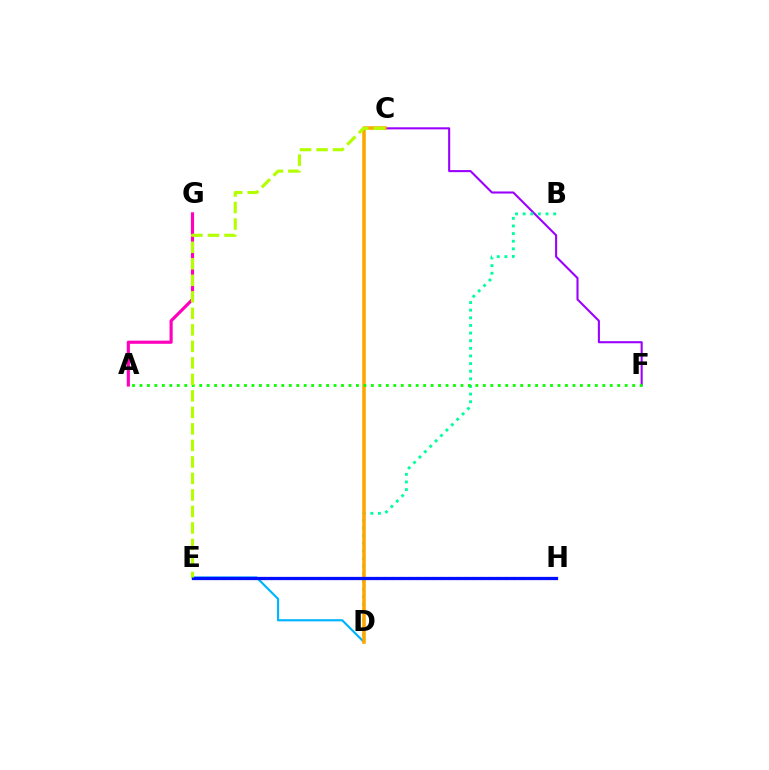{('C', 'F'): [{'color': '#9b00ff', 'line_style': 'solid', 'thickness': 1.5}], ('E', 'H'): [{'color': '#ff0000', 'line_style': 'dotted', 'thickness': 2.2}, {'color': '#0010ff', 'line_style': 'solid', 'thickness': 2.33}], ('B', 'D'): [{'color': '#00ff9d', 'line_style': 'dotted', 'thickness': 2.07}], ('A', 'G'): [{'color': '#ff00bd', 'line_style': 'solid', 'thickness': 2.27}], ('D', 'E'): [{'color': '#00b5ff', 'line_style': 'solid', 'thickness': 1.57}], ('C', 'D'): [{'color': '#ffa500', 'line_style': 'solid', 'thickness': 2.54}], ('A', 'F'): [{'color': '#08ff00', 'line_style': 'dotted', 'thickness': 2.03}], ('C', 'E'): [{'color': '#b3ff00', 'line_style': 'dashed', 'thickness': 2.24}]}